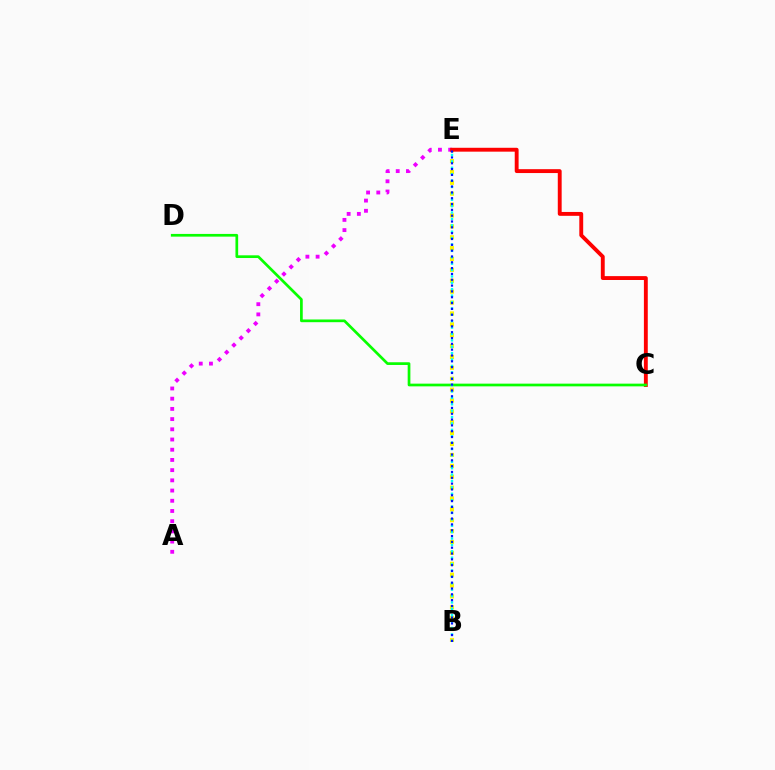{('B', 'E'): [{'color': '#fcf500', 'line_style': 'dotted', 'thickness': 2.96}, {'color': '#00fff6', 'line_style': 'dotted', 'thickness': 1.74}, {'color': '#0010ff', 'line_style': 'dotted', 'thickness': 1.58}], ('A', 'E'): [{'color': '#ee00ff', 'line_style': 'dotted', 'thickness': 2.77}], ('C', 'E'): [{'color': '#ff0000', 'line_style': 'solid', 'thickness': 2.79}], ('C', 'D'): [{'color': '#08ff00', 'line_style': 'solid', 'thickness': 1.95}]}